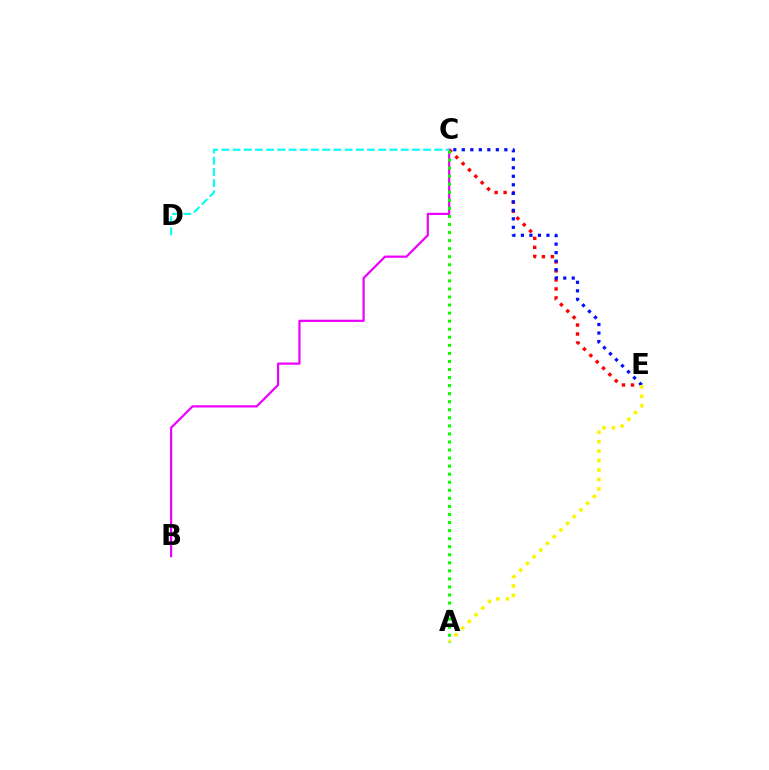{('C', 'E'): [{'color': '#ff0000', 'line_style': 'dotted', 'thickness': 2.44}, {'color': '#0010ff', 'line_style': 'dotted', 'thickness': 2.31}], ('B', 'C'): [{'color': '#ee00ff', 'line_style': 'solid', 'thickness': 1.59}], ('A', 'E'): [{'color': '#fcf500', 'line_style': 'dotted', 'thickness': 2.57}], ('A', 'C'): [{'color': '#08ff00', 'line_style': 'dotted', 'thickness': 2.19}], ('C', 'D'): [{'color': '#00fff6', 'line_style': 'dashed', 'thickness': 1.52}]}